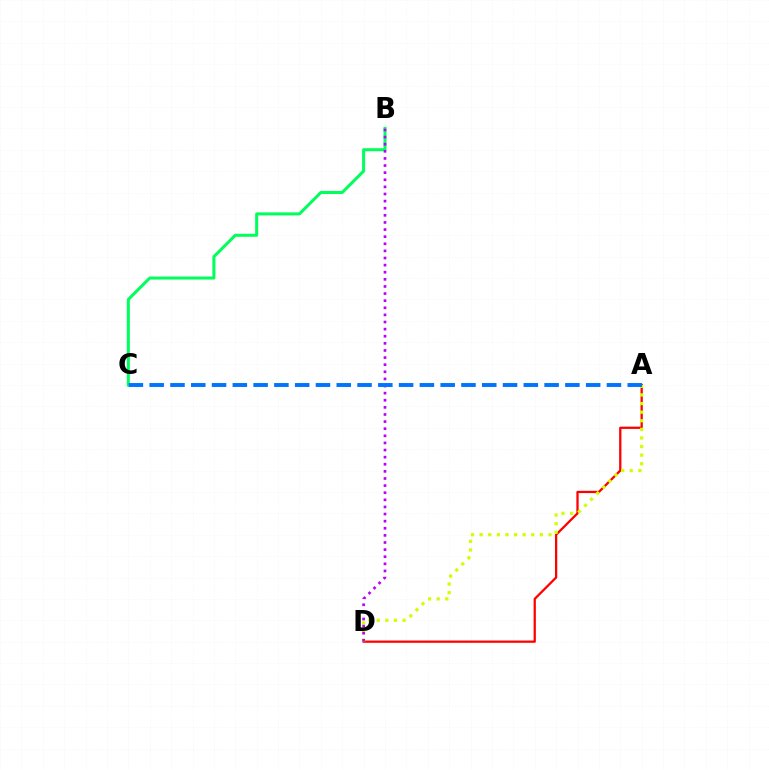{('A', 'D'): [{'color': '#ff0000', 'line_style': 'solid', 'thickness': 1.64}, {'color': '#d1ff00', 'line_style': 'dotted', 'thickness': 2.34}], ('B', 'C'): [{'color': '#00ff5c', 'line_style': 'solid', 'thickness': 2.18}], ('B', 'D'): [{'color': '#b900ff', 'line_style': 'dotted', 'thickness': 1.93}], ('A', 'C'): [{'color': '#0074ff', 'line_style': 'dashed', 'thickness': 2.82}]}